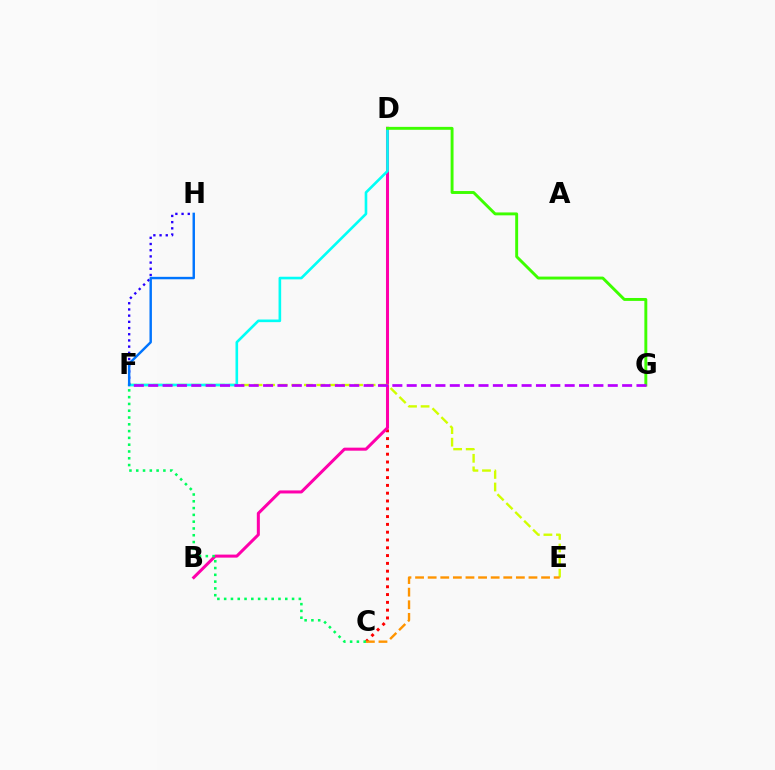{('C', 'D'): [{'color': '#ff0000', 'line_style': 'dotted', 'thickness': 2.12}], ('B', 'D'): [{'color': '#ff00ac', 'line_style': 'solid', 'thickness': 2.18}], ('E', 'F'): [{'color': '#d1ff00', 'line_style': 'dashed', 'thickness': 1.71}], ('C', 'F'): [{'color': '#00ff5c', 'line_style': 'dotted', 'thickness': 1.84}], ('D', 'F'): [{'color': '#00fff6', 'line_style': 'solid', 'thickness': 1.89}], ('F', 'H'): [{'color': '#2500ff', 'line_style': 'dotted', 'thickness': 1.68}, {'color': '#0074ff', 'line_style': 'solid', 'thickness': 1.75}], ('D', 'G'): [{'color': '#3dff00', 'line_style': 'solid', 'thickness': 2.1}], ('F', 'G'): [{'color': '#b900ff', 'line_style': 'dashed', 'thickness': 1.95}], ('C', 'E'): [{'color': '#ff9400', 'line_style': 'dashed', 'thickness': 1.71}]}